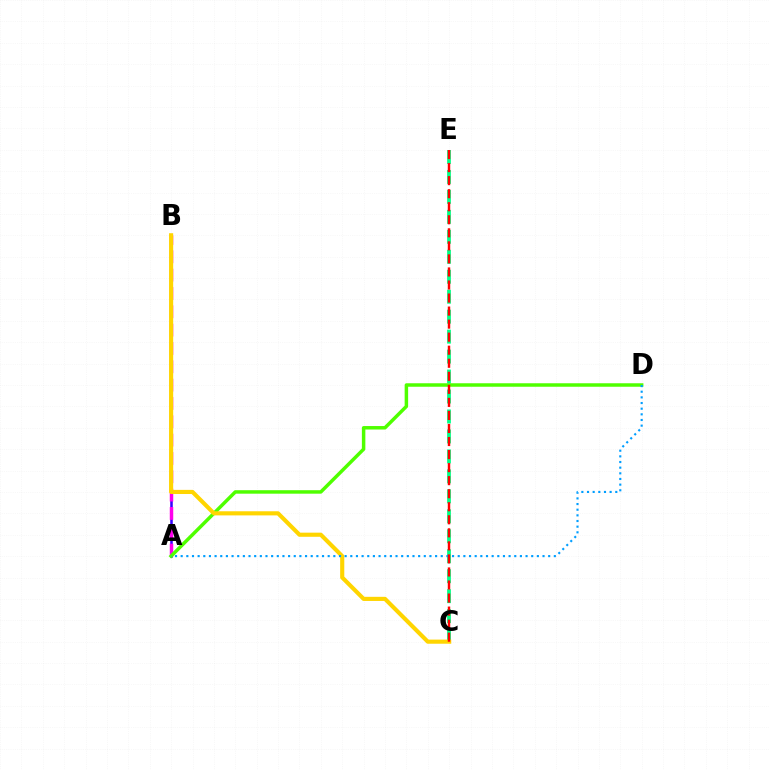{('C', 'E'): [{'color': '#00ff86', 'line_style': 'dashed', 'thickness': 2.71}, {'color': '#ff0000', 'line_style': 'dashed', 'thickness': 1.77}], ('A', 'B'): [{'color': '#3700ff', 'line_style': 'solid', 'thickness': 1.83}, {'color': '#ff00ed', 'line_style': 'dashed', 'thickness': 2.49}], ('A', 'D'): [{'color': '#4fff00', 'line_style': 'solid', 'thickness': 2.51}, {'color': '#009eff', 'line_style': 'dotted', 'thickness': 1.54}], ('B', 'C'): [{'color': '#ffd500', 'line_style': 'solid', 'thickness': 2.97}]}